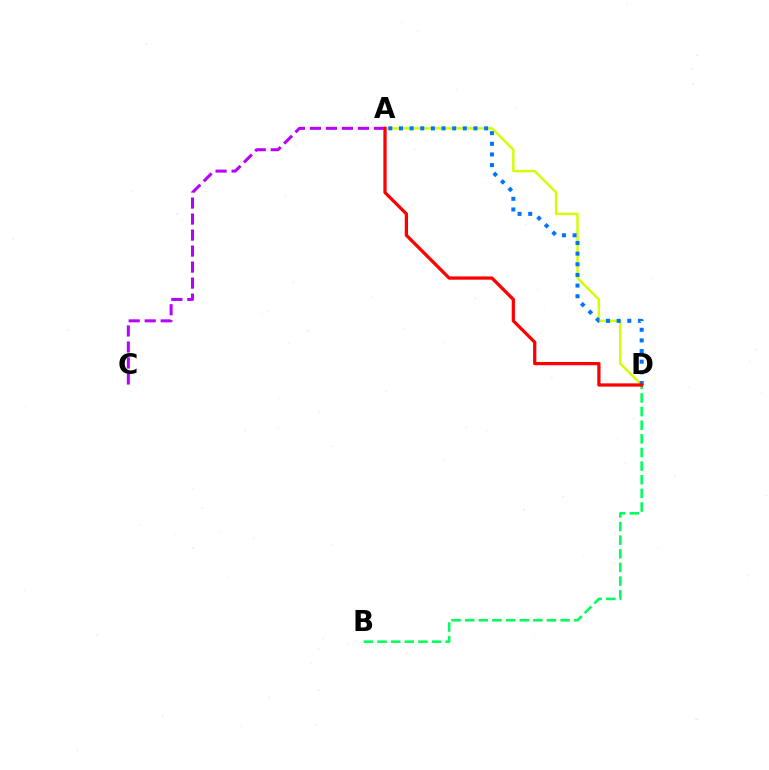{('A', 'C'): [{'color': '#b900ff', 'line_style': 'dashed', 'thickness': 2.17}], ('A', 'D'): [{'color': '#d1ff00', 'line_style': 'solid', 'thickness': 1.75}, {'color': '#0074ff', 'line_style': 'dotted', 'thickness': 2.89}, {'color': '#ff0000', 'line_style': 'solid', 'thickness': 2.35}], ('B', 'D'): [{'color': '#00ff5c', 'line_style': 'dashed', 'thickness': 1.85}]}